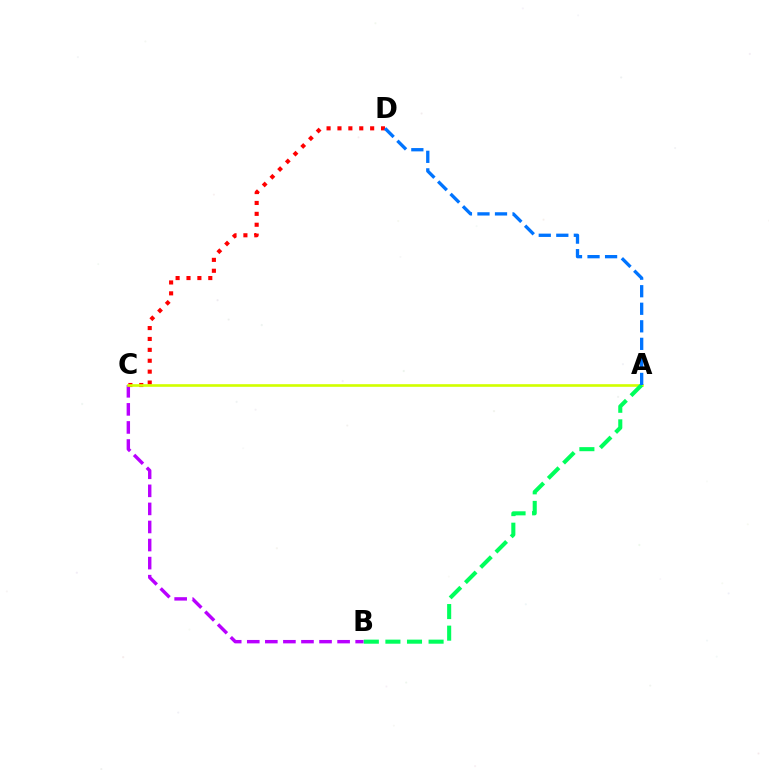{('B', 'C'): [{'color': '#b900ff', 'line_style': 'dashed', 'thickness': 2.45}], ('C', 'D'): [{'color': '#ff0000', 'line_style': 'dotted', 'thickness': 2.96}], ('A', 'C'): [{'color': '#d1ff00', 'line_style': 'solid', 'thickness': 1.9}], ('A', 'B'): [{'color': '#00ff5c', 'line_style': 'dashed', 'thickness': 2.93}], ('A', 'D'): [{'color': '#0074ff', 'line_style': 'dashed', 'thickness': 2.38}]}